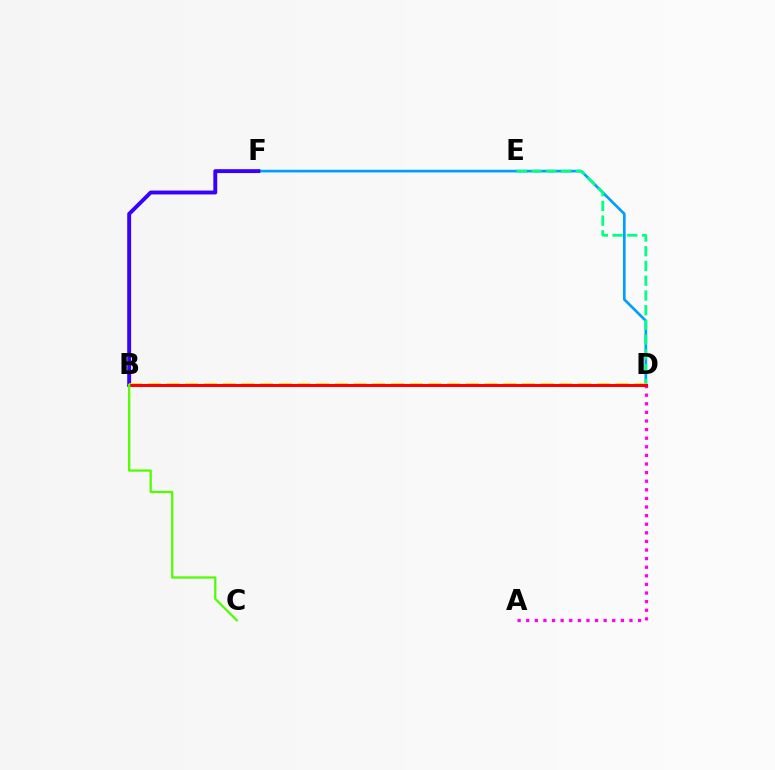{('D', 'F'): [{'color': '#009eff', 'line_style': 'solid', 'thickness': 1.92}], ('A', 'D'): [{'color': '#ff00ed', 'line_style': 'dotted', 'thickness': 2.34}], ('D', 'E'): [{'color': '#00ff86', 'line_style': 'dashed', 'thickness': 2.0}], ('B', 'F'): [{'color': '#3700ff', 'line_style': 'solid', 'thickness': 2.8}], ('B', 'D'): [{'color': '#ffd500', 'line_style': 'dashed', 'thickness': 2.54}, {'color': '#ff0000', 'line_style': 'solid', 'thickness': 2.17}], ('B', 'C'): [{'color': '#4fff00', 'line_style': 'solid', 'thickness': 1.63}]}